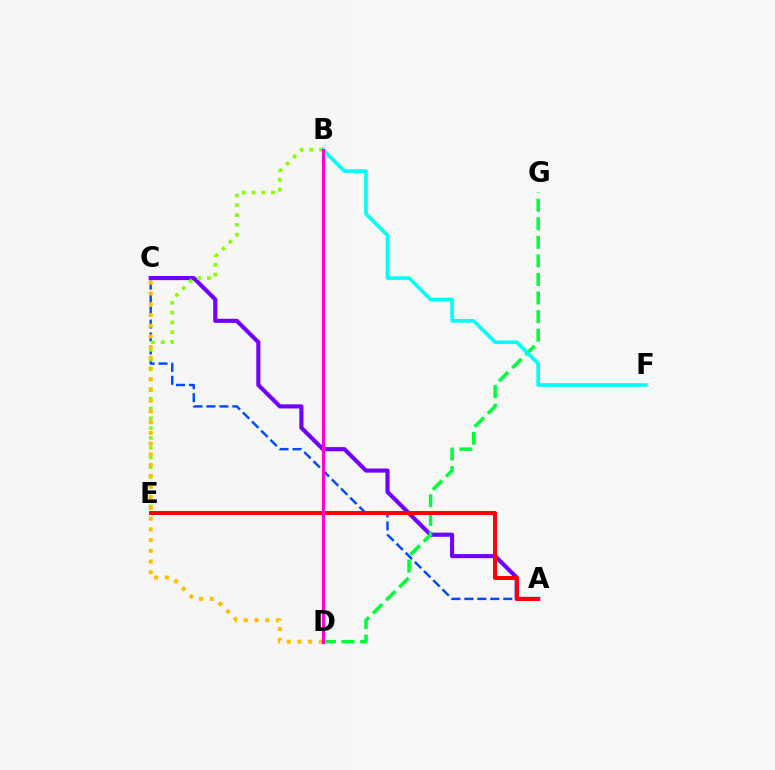{('A', 'C'): [{'color': '#7200ff', 'line_style': 'solid', 'thickness': 2.97}, {'color': '#004bff', 'line_style': 'dashed', 'thickness': 1.76}], ('D', 'G'): [{'color': '#00ff39', 'line_style': 'dashed', 'thickness': 2.52}], ('A', 'E'): [{'color': '#ff0000', 'line_style': 'solid', 'thickness': 2.86}], ('B', 'E'): [{'color': '#84ff00', 'line_style': 'dotted', 'thickness': 2.66}], ('B', 'F'): [{'color': '#00fff6', 'line_style': 'solid', 'thickness': 2.62}], ('C', 'D'): [{'color': '#ffbd00', 'line_style': 'dotted', 'thickness': 2.91}], ('B', 'D'): [{'color': '#ff00cf', 'line_style': 'solid', 'thickness': 2.2}]}